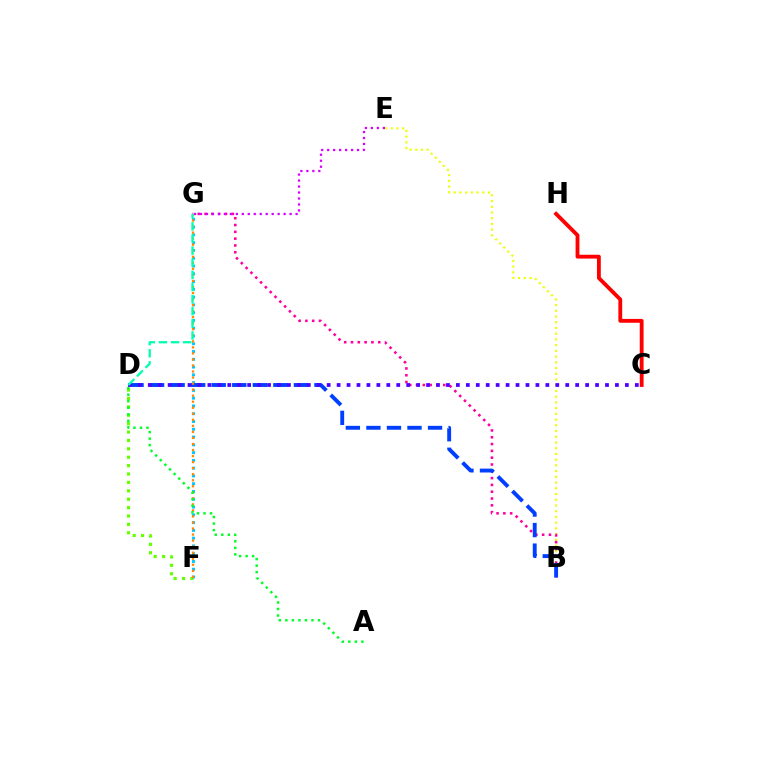{('D', 'F'): [{'color': '#66ff00', 'line_style': 'dotted', 'thickness': 2.28}], ('F', 'G'): [{'color': '#00c7ff', 'line_style': 'dotted', 'thickness': 2.11}, {'color': '#ff8800', 'line_style': 'dotted', 'thickness': 1.64}], ('B', 'E'): [{'color': '#eeff00', 'line_style': 'dotted', 'thickness': 1.56}], ('B', 'G'): [{'color': '#ff00a0', 'line_style': 'dotted', 'thickness': 1.85}], ('C', 'H'): [{'color': '#ff0000', 'line_style': 'solid', 'thickness': 2.76}], ('B', 'D'): [{'color': '#003fff', 'line_style': 'dashed', 'thickness': 2.79}], ('E', 'G'): [{'color': '#d600ff', 'line_style': 'dotted', 'thickness': 1.62}], ('C', 'D'): [{'color': '#4f00ff', 'line_style': 'dotted', 'thickness': 2.7}], ('D', 'G'): [{'color': '#00ffaf', 'line_style': 'dashed', 'thickness': 1.65}], ('A', 'D'): [{'color': '#00ff27', 'line_style': 'dotted', 'thickness': 1.77}]}